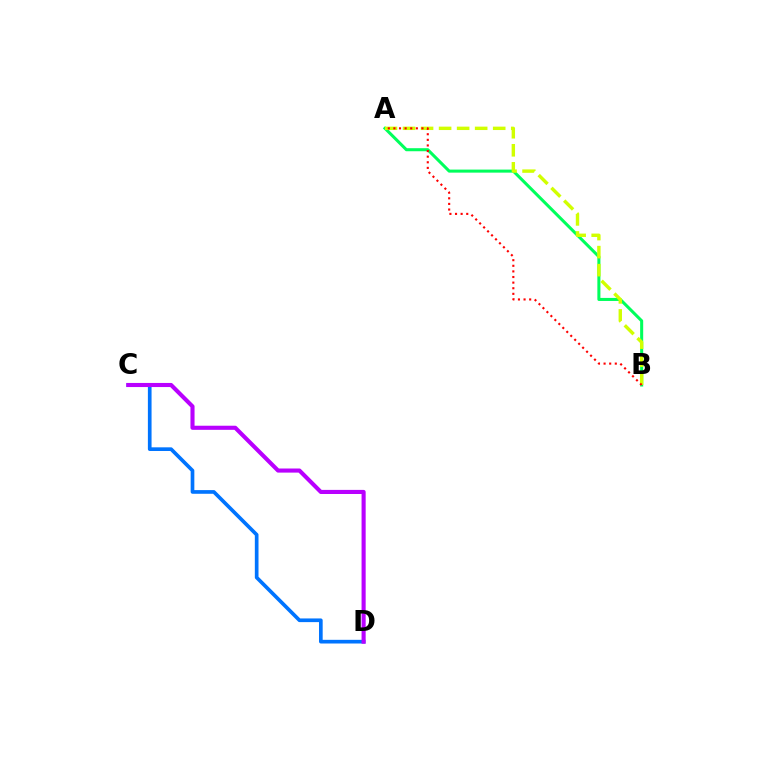{('C', 'D'): [{'color': '#0074ff', 'line_style': 'solid', 'thickness': 2.65}, {'color': '#b900ff', 'line_style': 'solid', 'thickness': 2.95}], ('A', 'B'): [{'color': '#00ff5c', 'line_style': 'solid', 'thickness': 2.19}, {'color': '#d1ff00', 'line_style': 'dashed', 'thickness': 2.45}, {'color': '#ff0000', 'line_style': 'dotted', 'thickness': 1.52}]}